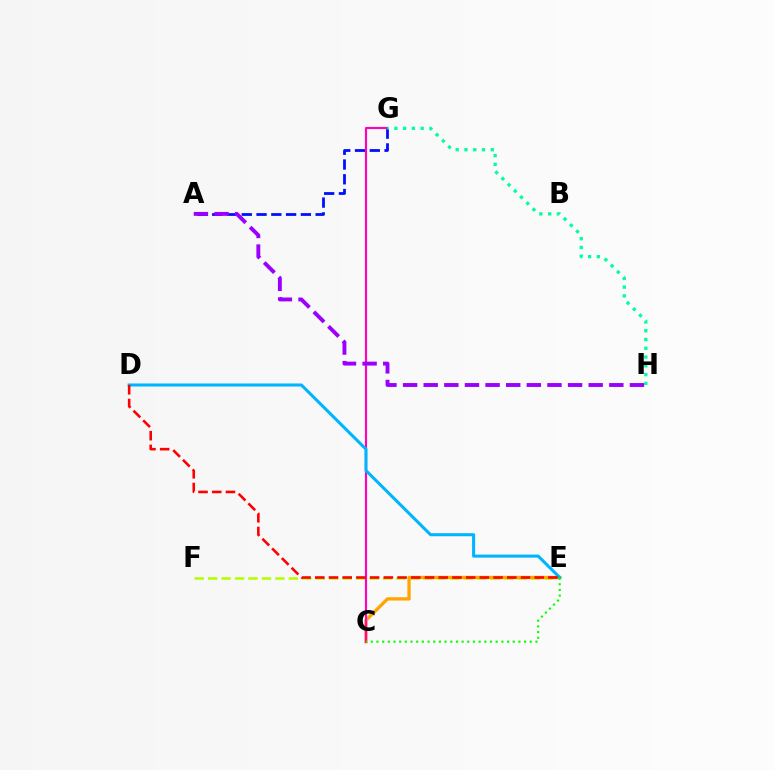{('A', 'G'): [{'color': '#0010ff', 'line_style': 'dashed', 'thickness': 2.01}], ('E', 'F'): [{'color': '#b3ff00', 'line_style': 'dashed', 'thickness': 1.83}], ('C', 'E'): [{'color': '#ffa500', 'line_style': 'solid', 'thickness': 2.38}, {'color': '#08ff00', 'line_style': 'dotted', 'thickness': 1.54}], ('C', 'G'): [{'color': '#ff00bd', 'line_style': 'solid', 'thickness': 1.54}], ('D', 'E'): [{'color': '#00b5ff', 'line_style': 'solid', 'thickness': 2.2}, {'color': '#ff0000', 'line_style': 'dashed', 'thickness': 1.86}], ('G', 'H'): [{'color': '#00ff9d', 'line_style': 'dotted', 'thickness': 2.38}], ('A', 'H'): [{'color': '#9b00ff', 'line_style': 'dashed', 'thickness': 2.8}]}